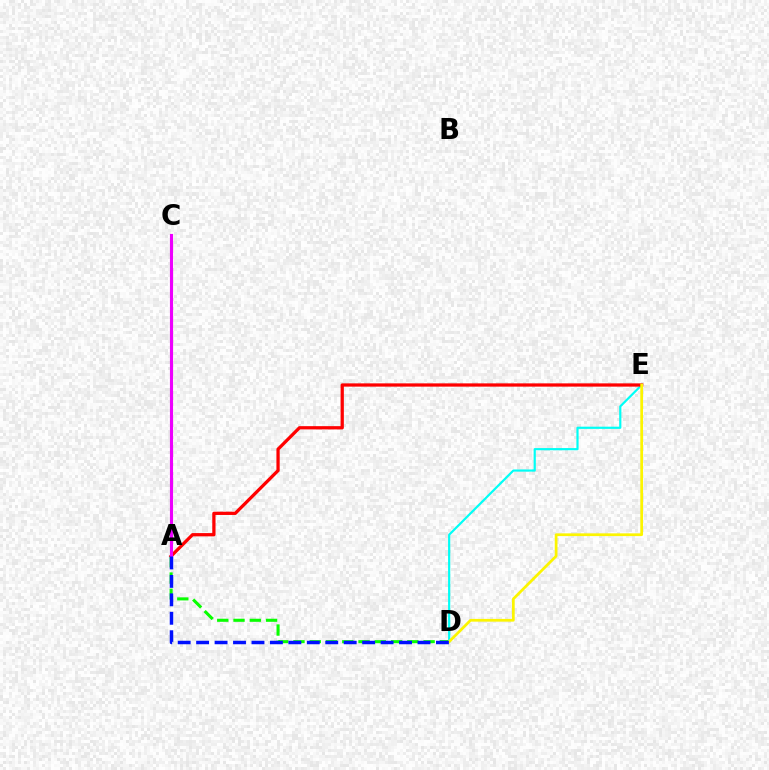{('A', 'D'): [{'color': '#08ff00', 'line_style': 'dashed', 'thickness': 2.21}, {'color': '#0010ff', 'line_style': 'dashed', 'thickness': 2.51}], ('D', 'E'): [{'color': '#00fff6', 'line_style': 'solid', 'thickness': 1.58}, {'color': '#fcf500', 'line_style': 'solid', 'thickness': 1.97}], ('A', 'E'): [{'color': '#ff0000', 'line_style': 'solid', 'thickness': 2.35}], ('A', 'C'): [{'color': '#ee00ff', 'line_style': 'solid', 'thickness': 2.25}]}